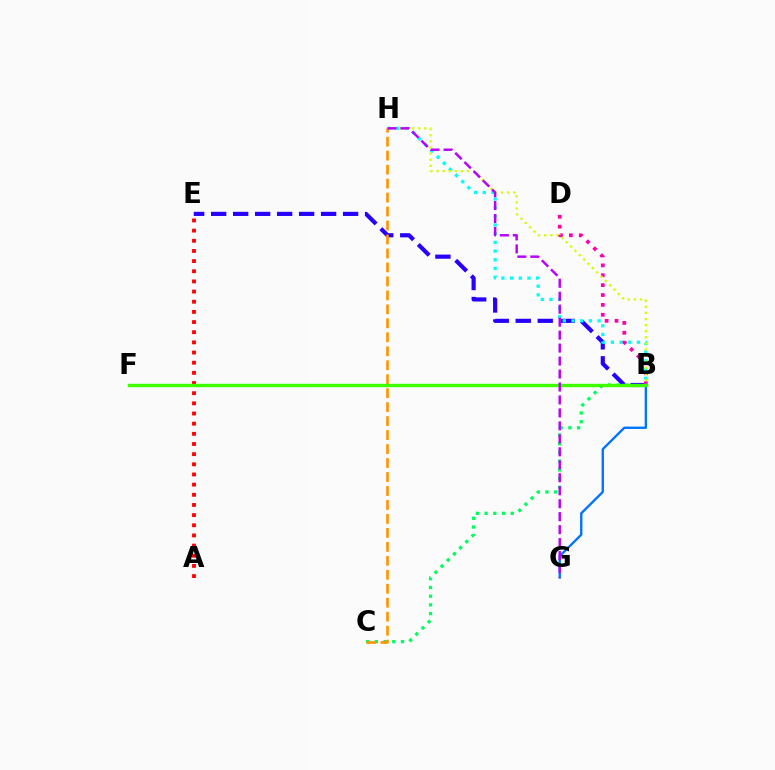{('B', 'C'): [{'color': '#00ff5c', 'line_style': 'dotted', 'thickness': 2.37}], ('B', 'E'): [{'color': '#2500ff', 'line_style': 'dashed', 'thickness': 2.99}], ('A', 'E'): [{'color': '#ff0000', 'line_style': 'dotted', 'thickness': 2.76}], ('B', 'H'): [{'color': '#00fff6', 'line_style': 'dotted', 'thickness': 2.36}, {'color': '#d1ff00', 'line_style': 'dotted', 'thickness': 1.66}], ('B', 'D'): [{'color': '#ff00ac', 'line_style': 'dotted', 'thickness': 2.69}], ('B', 'G'): [{'color': '#0074ff', 'line_style': 'solid', 'thickness': 1.7}], ('C', 'H'): [{'color': '#ff9400', 'line_style': 'dashed', 'thickness': 1.9}], ('B', 'F'): [{'color': '#3dff00', 'line_style': 'solid', 'thickness': 2.44}], ('G', 'H'): [{'color': '#b900ff', 'line_style': 'dashed', 'thickness': 1.76}]}